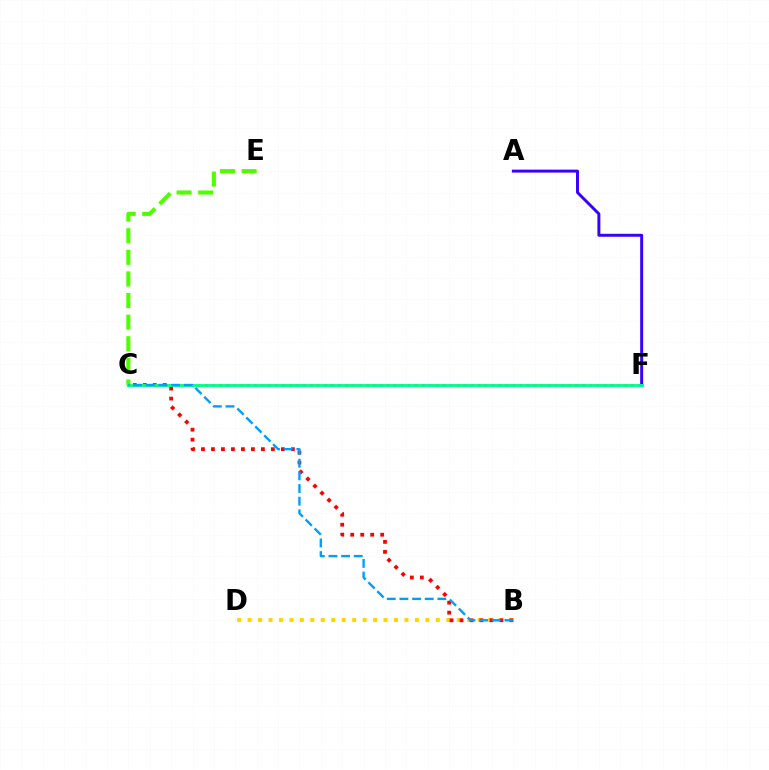{('B', 'D'): [{'color': '#ffd500', 'line_style': 'dotted', 'thickness': 2.84}], ('C', 'E'): [{'color': '#4fff00', 'line_style': 'dashed', 'thickness': 2.94}], ('B', 'C'): [{'color': '#ff0000', 'line_style': 'dotted', 'thickness': 2.71}, {'color': '#009eff', 'line_style': 'dashed', 'thickness': 1.72}], ('C', 'F'): [{'color': '#ff00ed', 'line_style': 'dotted', 'thickness': 1.9}, {'color': '#00ff86', 'line_style': 'solid', 'thickness': 2.05}], ('A', 'F'): [{'color': '#3700ff', 'line_style': 'solid', 'thickness': 2.13}]}